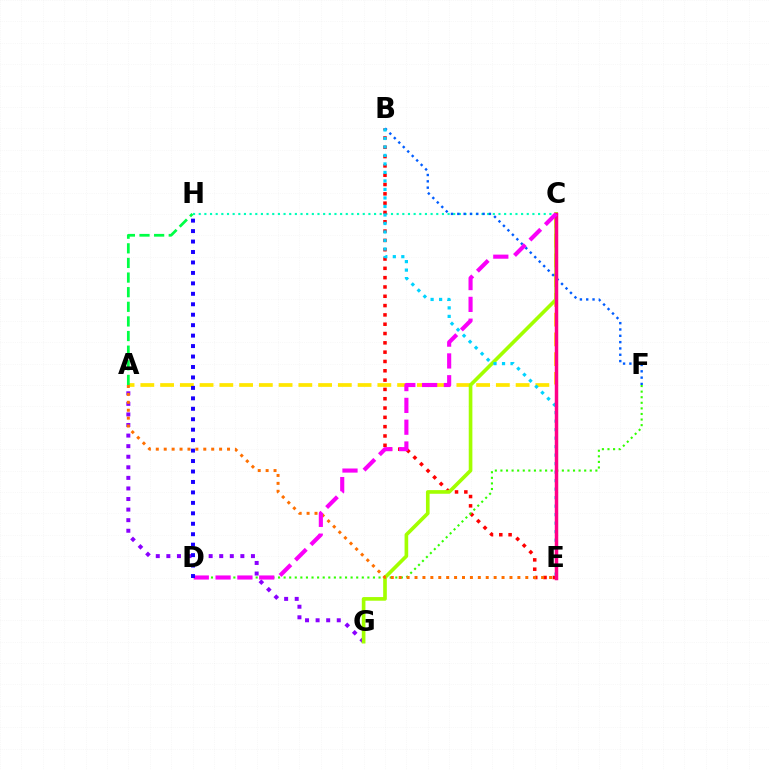{('C', 'H'): [{'color': '#00ffbb', 'line_style': 'dotted', 'thickness': 1.54}], ('B', 'E'): [{'color': '#ff0000', 'line_style': 'dotted', 'thickness': 2.53}, {'color': '#00d3ff', 'line_style': 'dotted', 'thickness': 2.31}], ('D', 'F'): [{'color': '#31ff00', 'line_style': 'dotted', 'thickness': 1.52}], ('A', 'G'): [{'color': '#8a00ff', 'line_style': 'dotted', 'thickness': 2.87}], ('A', 'C'): [{'color': '#ffe600', 'line_style': 'dashed', 'thickness': 2.68}], ('A', 'H'): [{'color': '#00ff45', 'line_style': 'dashed', 'thickness': 1.99}], ('C', 'G'): [{'color': '#a2ff00', 'line_style': 'solid', 'thickness': 2.62}], ('B', 'F'): [{'color': '#005dff', 'line_style': 'dotted', 'thickness': 1.72}], ('A', 'E'): [{'color': '#ff7000', 'line_style': 'dotted', 'thickness': 2.15}], ('C', 'E'): [{'color': '#ff0088', 'line_style': 'solid', 'thickness': 2.51}], ('C', 'D'): [{'color': '#fa00f9', 'line_style': 'dashed', 'thickness': 2.96}], ('D', 'H'): [{'color': '#1900ff', 'line_style': 'dotted', 'thickness': 2.84}]}